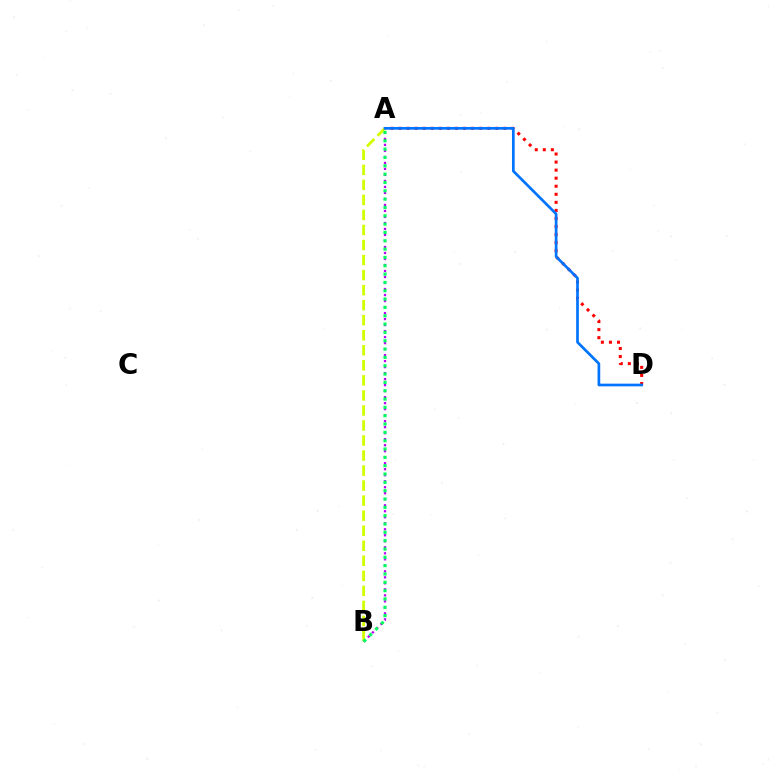{('A', 'B'): [{'color': '#d1ff00', 'line_style': 'dashed', 'thickness': 2.04}, {'color': '#b900ff', 'line_style': 'dotted', 'thickness': 1.63}, {'color': '#00ff5c', 'line_style': 'dotted', 'thickness': 2.26}], ('A', 'D'): [{'color': '#ff0000', 'line_style': 'dotted', 'thickness': 2.19}, {'color': '#0074ff', 'line_style': 'solid', 'thickness': 1.94}]}